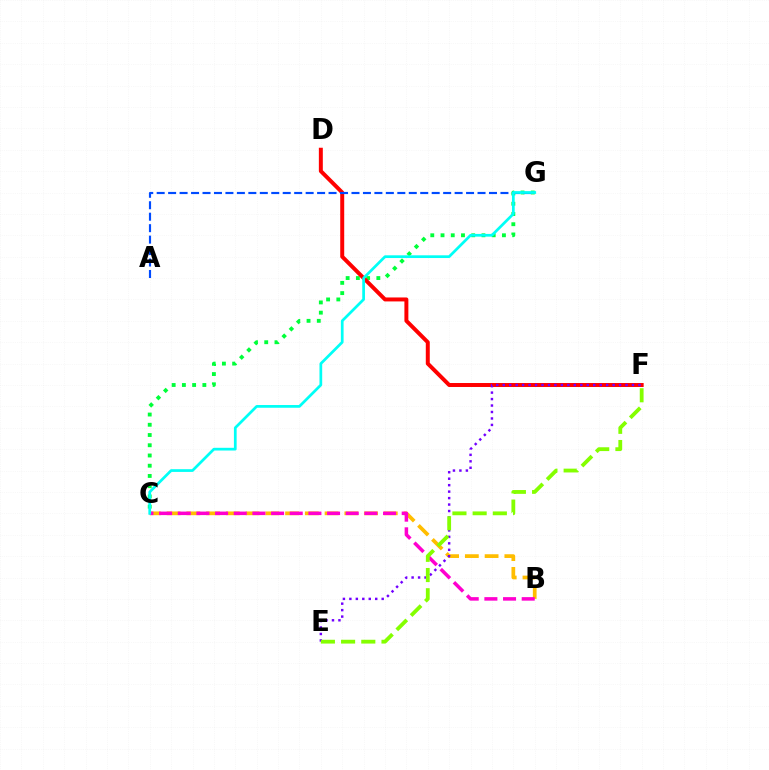{('C', 'G'): [{'color': '#00ff39', 'line_style': 'dotted', 'thickness': 2.78}, {'color': '#00fff6', 'line_style': 'solid', 'thickness': 1.96}], ('B', 'C'): [{'color': '#ffbd00', 'line_style': 'dashed', 'thickness': 2.68}, {'color': '#ff00cf', 'line_style': 'dashed', 'thickness': 2.54}], ('D', 'F'): [{'color': '#ff0000', 'line_style': 'solid', 'thickness': 2.86}], ('E', 'F'): [{'color': '#7200ff', 'line_style': 'dotted', 'thickness': 1.76}, {'color': '#84ff00', 'line_style': 'dashed', 'thickness': 2.75}], ('A', 'G'): [{'color': '#004bff', 'line_style': 'dashed', 'thickness': 1.56}]}